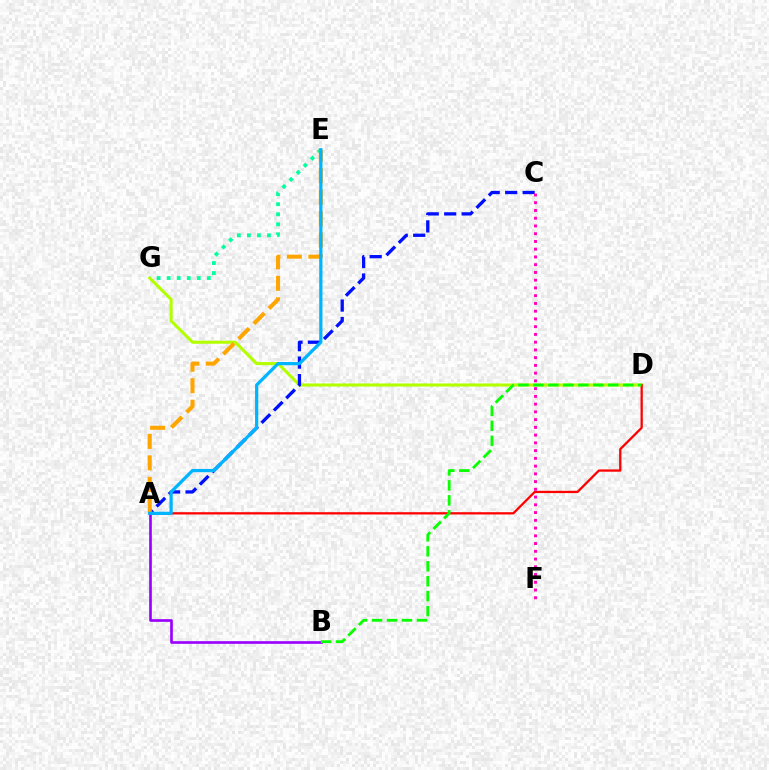{('E', 'G'): [{'color': '#00ff9d', 'line_style': 'dotted', 'thickness': 2.73}], ('D', 'G'): [{'color': '#b3ff00', 'line_style': 'solid', 'thickness': 2.22}], ('A', 'D'): [{'color': '#ff0000', 'line_style': 'solid', 'thickness': 1.64}], ('A', 'C'): [{'color': '#0010ff', 'line_style': 'dashed', 'thickness': 2.37}], ('A', 'E'): [{'color': '#ffa500', 'line_style': 'dashed', 'thickness': 2.92}, {'color': '#00b5ff', 'line_style': 'solid', 'thickness': 2.34}], ('A', 'B'): [{'color': '#9b00ff', 'line_style': 'solid', 'thickness': 1.91}], ('B', 'D'): [{'color': '#08ff00', 'line_style': 'dashed', 'thickness': 2.03}], ('C', 'F'): [{'color': '#ff00bd', 'line_style': 'dotted', 'thickness': 2.1}]}